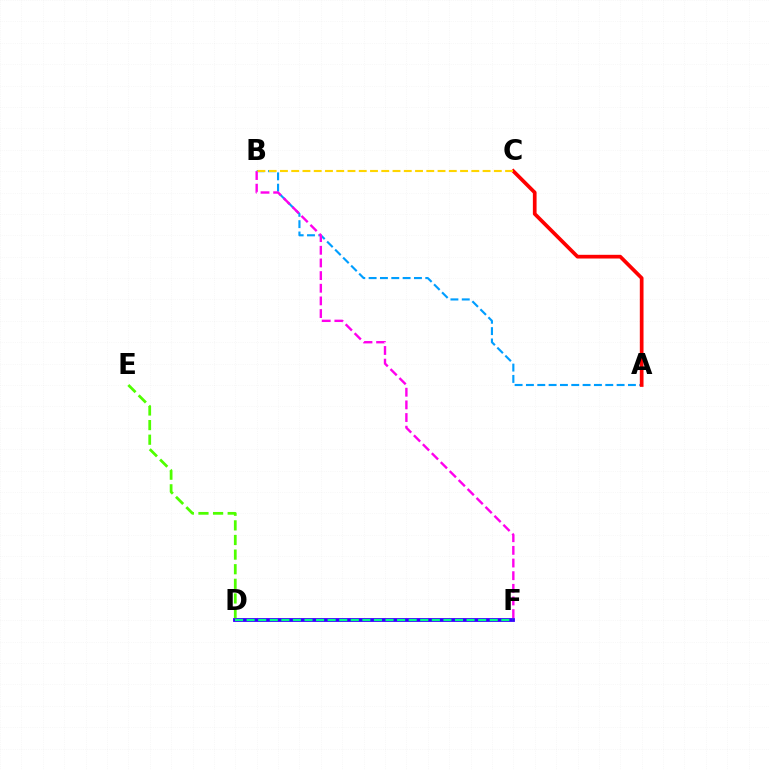{('D', 'F'): [{'color': '#3700ff', 'line_style': 'solid', 'thickness': 2.74}, {'color': '#00ff86', 'line_style': 'dashed', 'thickness': 1.57}], ('A', 'B'): [{'color': '#009eff', 'line_style': 'dashed', 'thickness': 1.54}], ('B', 'F'): [{'color': '#ff00ed', 'line_style': 'dashed', 'thickness': 1.72}], ('D', 'E'): [{'color': '#4fff00', 'line_style': 'dashed', 'thickness': 1.99}], ('A', 'C'): [{'color': '#ff0000', 'line_style': 'solid', 'thickness': 2.67}], ('B', 'C'): [{'color': '#ffd500', 'line_style': 'dashed', 'thickness': 1.53}]}